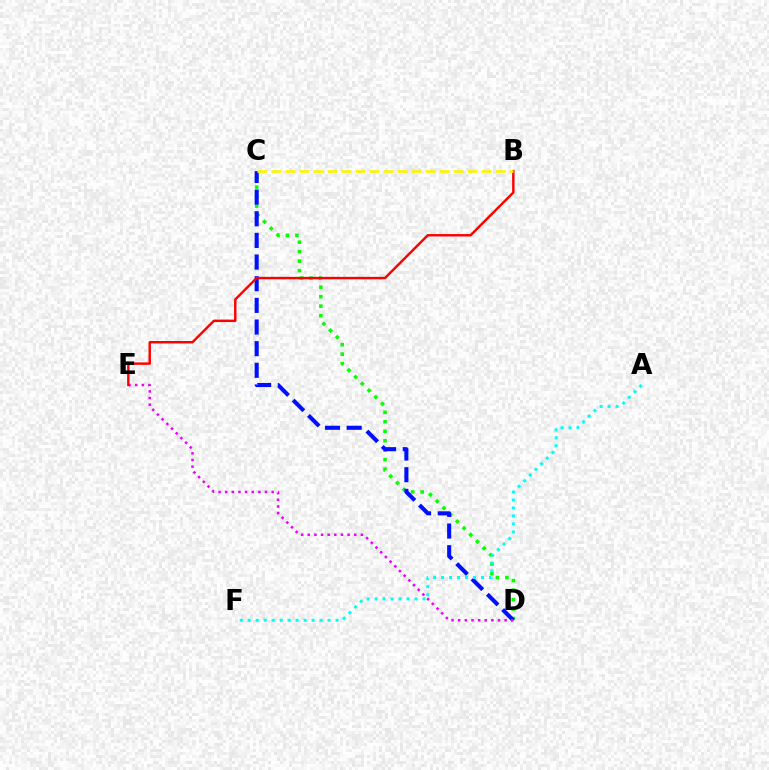{('C', 'D'): [{'color': '#08ff00', 'line_style': 'dotted', 'thickness': 2.58}, {'color': '#0010ff', 'line_style': 'dashed', 'thickness': 2.94}], ('D', 'E'): [{'color': '#ee00ff', 'line_style': 'dotted', 'thickness': 1.8}], ('A', 'F'): [{'color': '#00fff6', 'line_style': 'dotted', 'thickness': 2.17}], ('B', 'E'): [{'color': '#ff0000', 'line_style': 'solid', 'thickness': 1.75}], ('B', 'C'): [{'color': '#fcf500', 'line_style': 'dashed', 'thickness': 1.91}]}